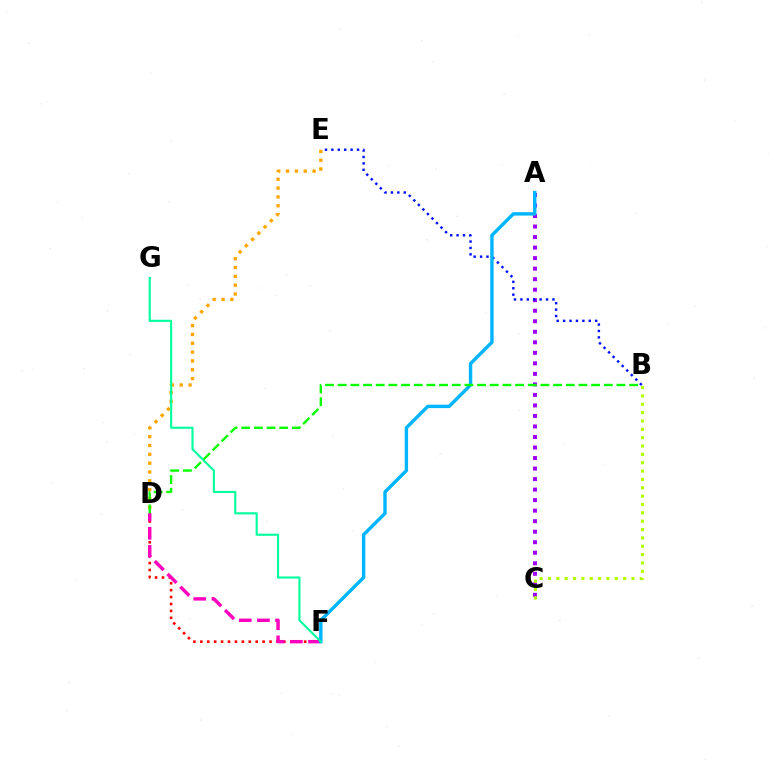{('A', 'C'): [{'color': '#9b00ff', 'line_style': 'dotted', 'thickness': 2.86}], ('D', 'F'): [{'color': '#ff0000', 'line_style': 'dotted', 'thickness': 1.88}, {'color': '#ff00bd', 'line_style': 'dashed', 'thickness': 2.46}], ('D', 'E'): [{'color': '#ffa500', 'line_style': 'dotted', 'thickness': 2.4}], ('B', 'E'): [{'color': '#0010ff', 'line_style': 'dotted', 'thickness': 1.74}], ('B', 'C'): [{'color': '#b3ff00', 'line_style': 'dotted', 'thickness': 2.27}], ('A', 'F'): [{'color': '#00b5ff', 'line_style': 'solid', 'thickness': 2.45}], ('F', 'G'): [{'color': '#00ff9d', 'line_style': 'solid', 'thickness': 1.53}], ('B', 'D'): [{'color': '#08ff00', 'line_style': 'dashed', 'thickness': 1.72}]}